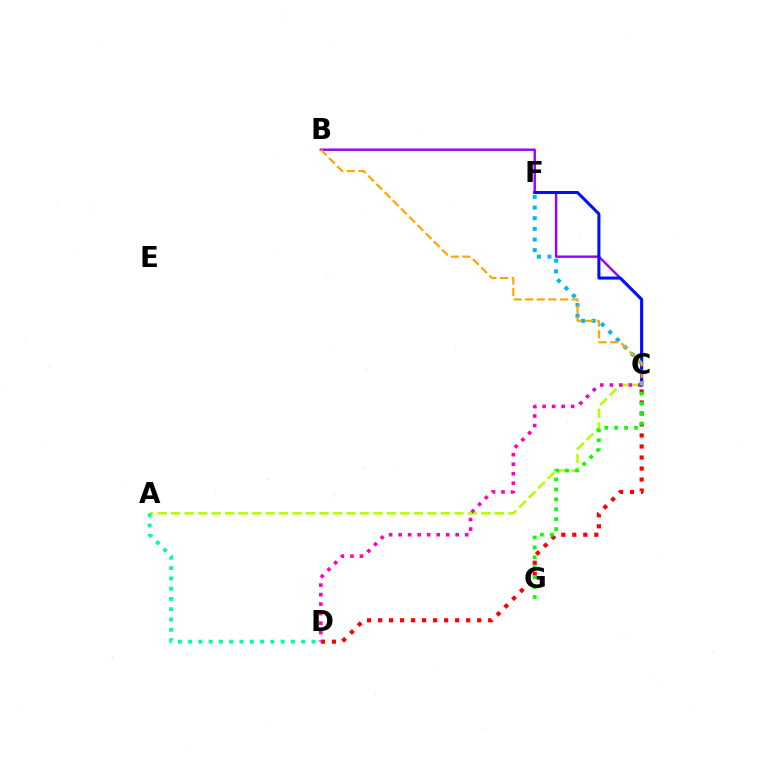{('C', 'D'): [{'color': '#ff0000', 'line_style': 'dotted', 'thickness': 2.99}, {'color': '#ff00bd', 'line_style': 'dotted', 'thickness': 2.58}], ('A', 'C'): [{'color': '#b3ff00', 'line_style': 'dashed', 'thickness': 1.83}], ('B', 'C'): [{'color': '#9b00ff', 'line_style': 'solid', 'thickness': 1.74}, {'color': '#ffa500', 'line_style': 'dashed', 'thickness': 1.58}], ('A', 'D'): [{'color': '#00ff9d', 'line_style': 'dotted', 'thickness': 2.79}], ('C', 'F'): [{'color': '#0010ff', 'line_style': 'solid', 'thickness': 2.18}, {'color': '#00b5ff', 'line_style': 'dotted', 'thickness': 2.89}], ('C', 'G'): [{'color': '#08ff00', 'line_style': 'dotted', 'thickness': 2.7}]}